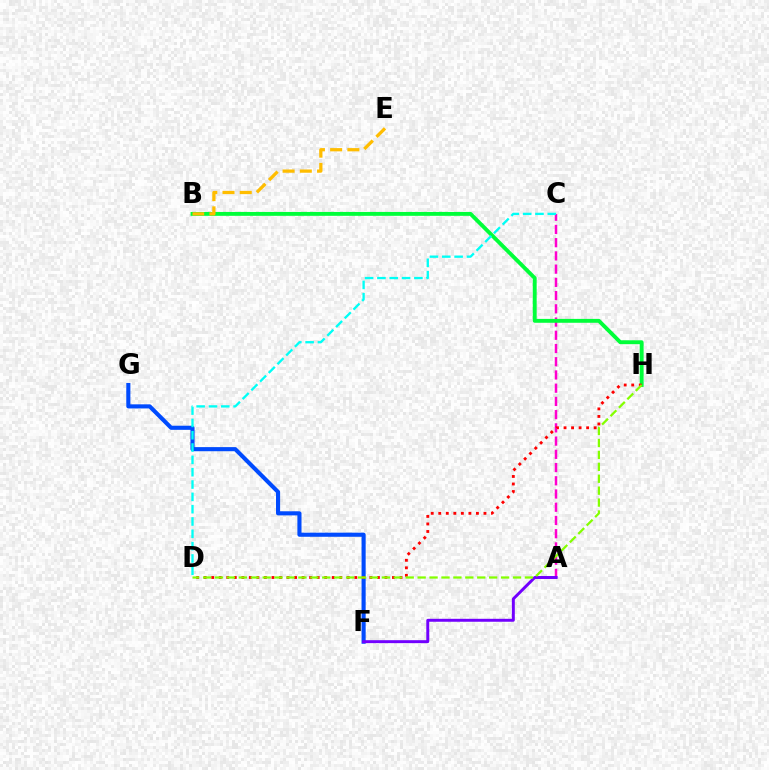{('A', 'C'): [{'color': '#ff00cf', 'line_style': 'dashed', 'thickness': 1.8}], ('B', 'H'): [{'color': '#00ff39', 'line_style': 'solid', 'thickness': 2.79}], ('F', 'G'): [{'color': '#004bff', 'line_style': 'solid', 'thickness': 2.96}], ('B', 'E'): [{'color': '#ffbd00', 'line_style': 'dashed', 'thickness': 2.34}], ('D', 'H'): [{'color': '#ff0000', 'line_style': 'dotted', 'thickness': 2.05}, {'color': '#84ff00', 'line_style': 'dashed', 'thickness': 1.62}], ('A', 'F'): [{'color': '#7200ff', 'line_style': 'solid', 'thickness': 2.13}], ('C', 'D'): [{'color': '#00fff6', 'line_style': 'dashed', 'thickness': 1.67}]}